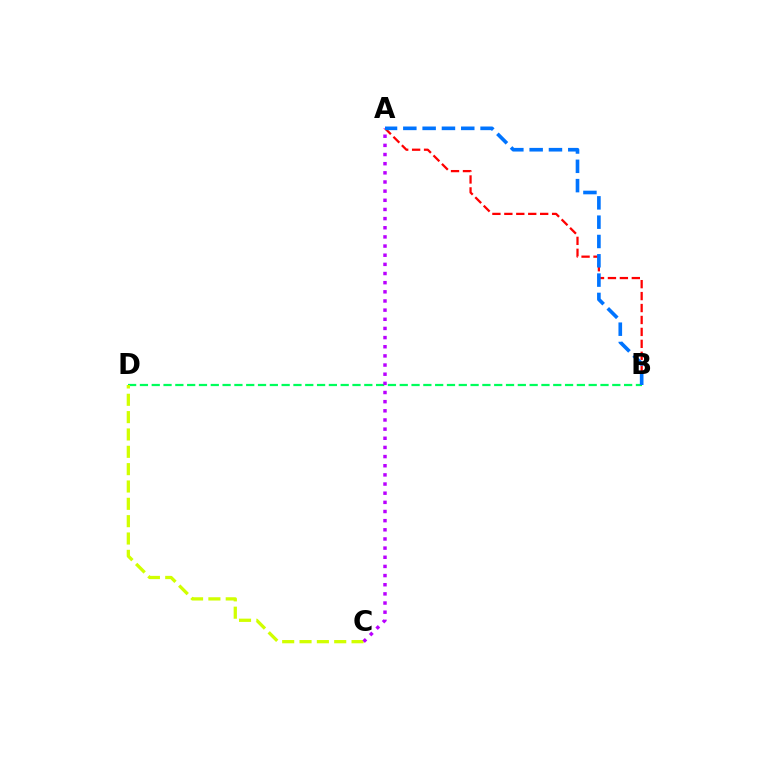{('A', 'B'): [{'color': '#ff0000', 'line_style': 'dashed', 'thickness': 1.62}, {'color': '#0074ff', 'line_style': 'dashed', 'thickness': 2.62}], ('B', 'D'): [{'color': '#00ff5c', 'line_style': 'dashed', 'thickness': 1.6}], ('C', 'D'): [{'color': '#d1ff00', 'line_style': 'dashed', 'thickness': 2.36}], ('A', 'C'): [{'color': '#b900ff', 'line_style': 'dotted', 'thickness': 2.49}]}